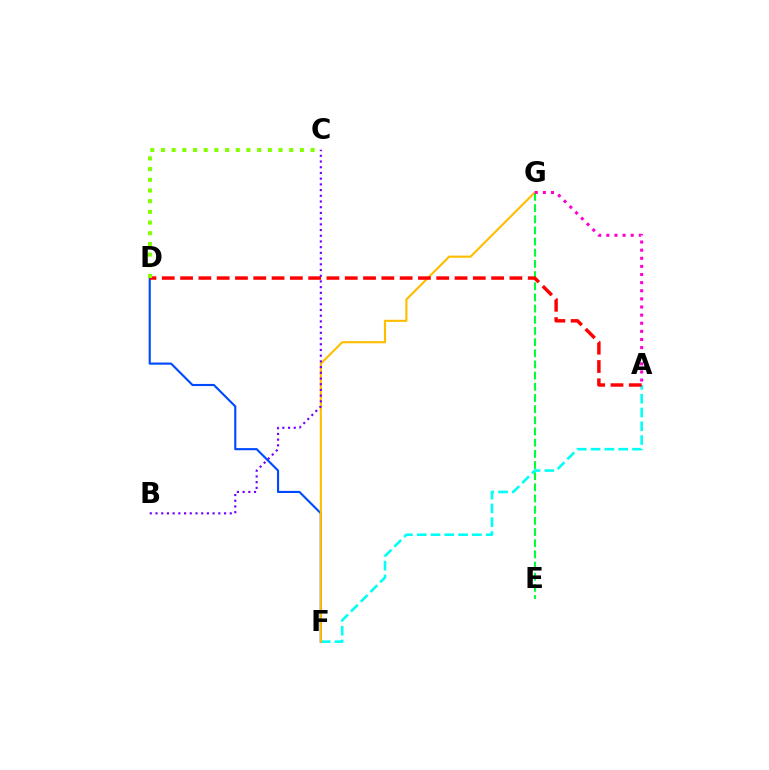{('A', 'F'): [{'color': '#00fff6', 'line_style': 'dashed', 'thickness': 1.87}], ('D', 'F'): [{'color': '#004bff', 'line_style': 'solid', 'thickness': 1.54}], ('F', 'G'): [{'color': '#ffbd00', 'line_style': 'solid', 'thickness': 1.53}], ('E', 'G'): [{'color': '#00ff39', 'line_style': 'dashed', 'thickness': 1.52}], ('A', 'D'): [{'color': '#ff0000', 'line_style': 'dashed', 'thickness': 2.49}], ('B', 'C'): [{'color': '#7200ff', 'line_style': 'dotted', 'thickness': 1.55}], ('A', 'G'): [{'color': '#ff00cf', 'line_style': 'dotted', 'thickness': 2.21}], ('C', 'D'): [{'color': '#84ff00', 'line_style': 'dotted', 'thickness': 2.9}]}